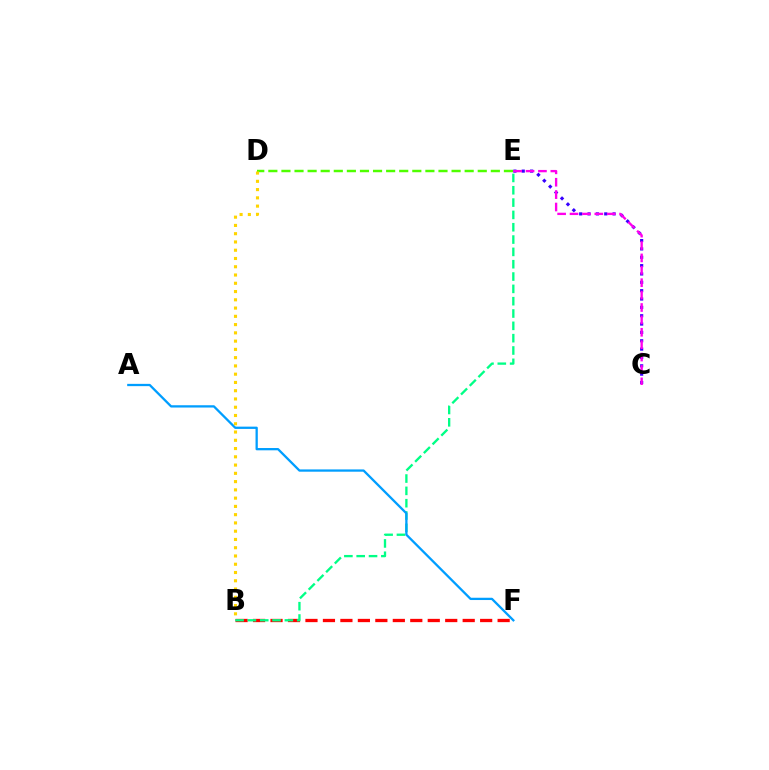{('C', 'E'): [{'color': '#3700ff', 'line_style': 'dotted', 'thickness': 2.27}, {'color': '#ff00ed', 'line_style': 'dashed', 'thickness': 1.68}], ('D', 'E'): [{'color': '#4fff00', 'line_style': 'dashed', 'thickness': 1.78}], ('B', 'F'): [{'color': '#ff0000', 'line_style': 'dashed', 'thickness': 2.37}], ('B', 'E'): [{'color': '#00ff86', 'line_style': 'dashed', 'thickness': 1.67}], ('A', 'F'): [{'color': '#009eff', 'line_style': 'solid', 'thickness': 1.65}], ('B', 'D'): [{'color': '#ffd500', 'line_style': 'dotted', 'thickness': 2.25}]}